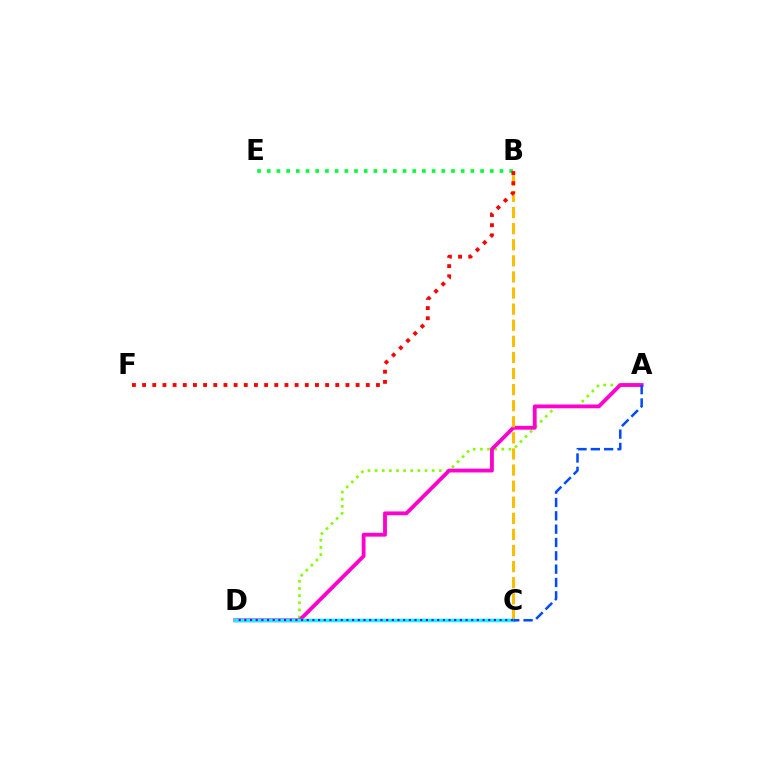{('A', 'D'): [{'color': '#84ff00', 'line_style': 'dotted', 'thickness': 1.94}, {'color': '#ff00cf', 'line_style': 'solid', 'thickness': 2.75}], ('B', 'C'): [{'color': '#ffbd00', 'line_style': 'dashed', 'thickness': 2.19}], ('B', 'E'): [{'color': '#00ff39', 'line_style': 'dotted', 'thickness': 2.63}], ('B', 'F'): [{'color': '#ff0000', 'line_style': 'dotted', 'thickness': 2.76}], ('C', 'D'): [{'color': '#00fff6', 'line_style': 'solid', 'thickness': 2.52}, {'color': '#7200ff', 'line_style': 'dotted', 'thickness': 1.54}], ('A', 'C'): [{'color': '#004bff', 'line_style': 'dashed', 'thickness': 1.81}]}